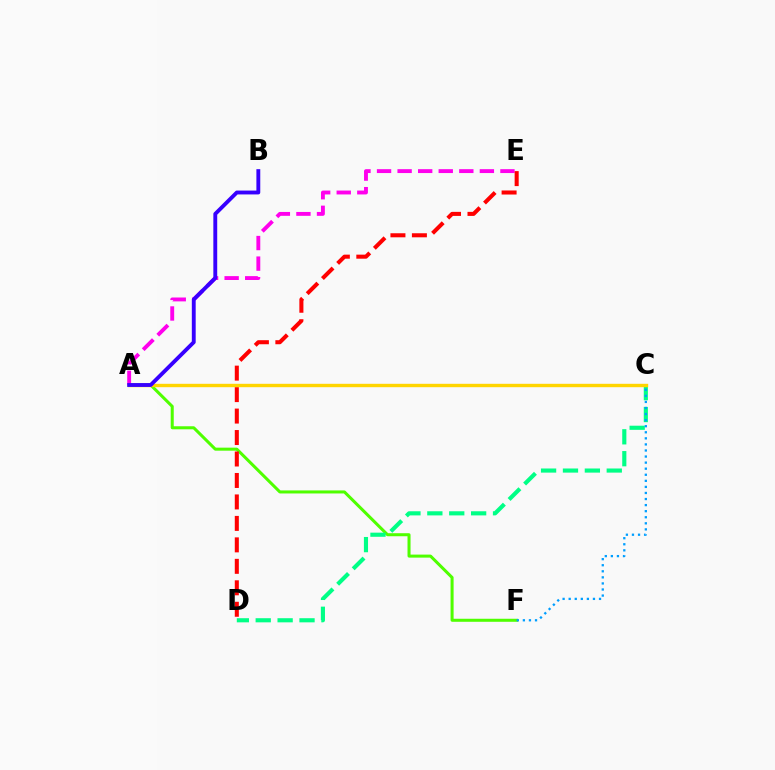{('A', 'F'): [{'color': '#4fff00', 'line_style': 'solid', 'thickness': 2.18}], ('C', 'D'): [{'color': '#00ff86', 'line_style': 'dashed', 'thickness': 2.97}], ('A', 'E'): [{'color': '#ff00ed', 'line_style': 'dashed', 'thickness': 2.79}], ('D', 'E'): [{'color': '#ff0000', 'line_style': 'dashed', 'thickness': 2.92}], ('C', 'F'): [{'color': '#009eff', 'line_style': 'dotted', 'thickness': 1.65}], ('A', 'C'): [{'color': '#ffd500', 'line_style': 'solid', 'thickness': 2.44}], ('A', 'B'): [{'color': '#3700ff', 'line_style': 'solid', 'thickness': 2.78}]}